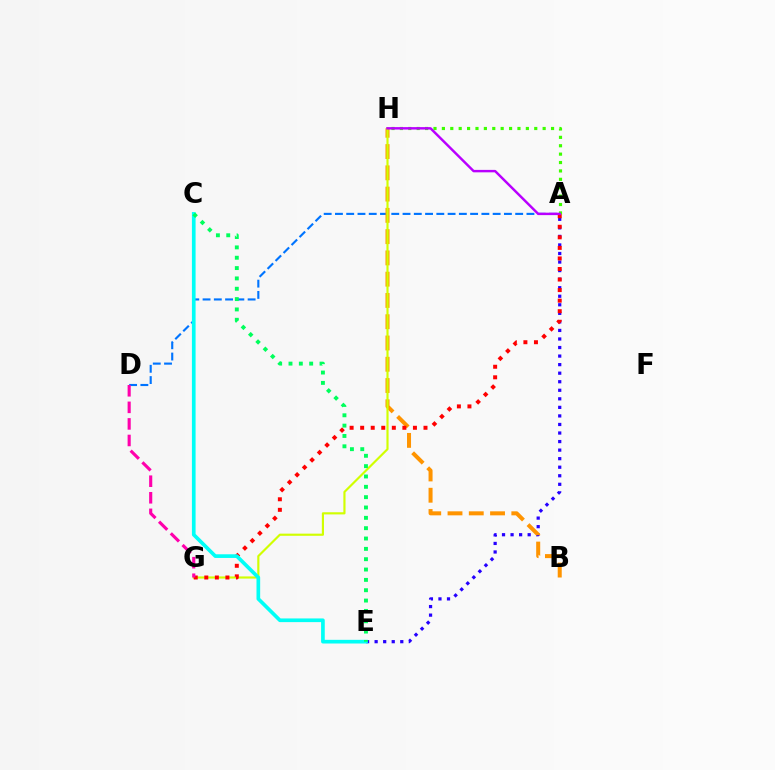{('A', 'E'): [{'color': '#2500ff', 'line_style': 'dotted', 'thickness': 2.32}], ('A', 'D'): [{'color': '#0074ff', 'line_style': 'dashed', 'thickness': 1.53}], ('B', 'H'): [{'color': '#ff9400', 'line_style': 'dashed', 'thickness': 2.89}], ('A', 'H'): [{'color': '#3dff00', 'line_style': 'dotted', 'thickness': 2.28}, {'color': '#b900ff', 'line_style': 'solid', 'thickness': 1.76}], ('G', 'H'): [{'color': '#d1ff00', 'line_style': 'solid', 'thickness': 1.55}], ('A', 'G'): [{'color': '#ff0000', 'line_style': 'dotted', 'thickness': 2.87}], ('C', 'E'): [{'color': '#00fff6', 'line_style': 'solid', 'thickness': 2.64}, {'color': '#00ff5c', 'line_style': 'dotted', 'thickness': 2.81}], ('D', 'G'): [{'color': '#ff00ac', 'line_style': 'dashed', 'thickness': 2.25}]}